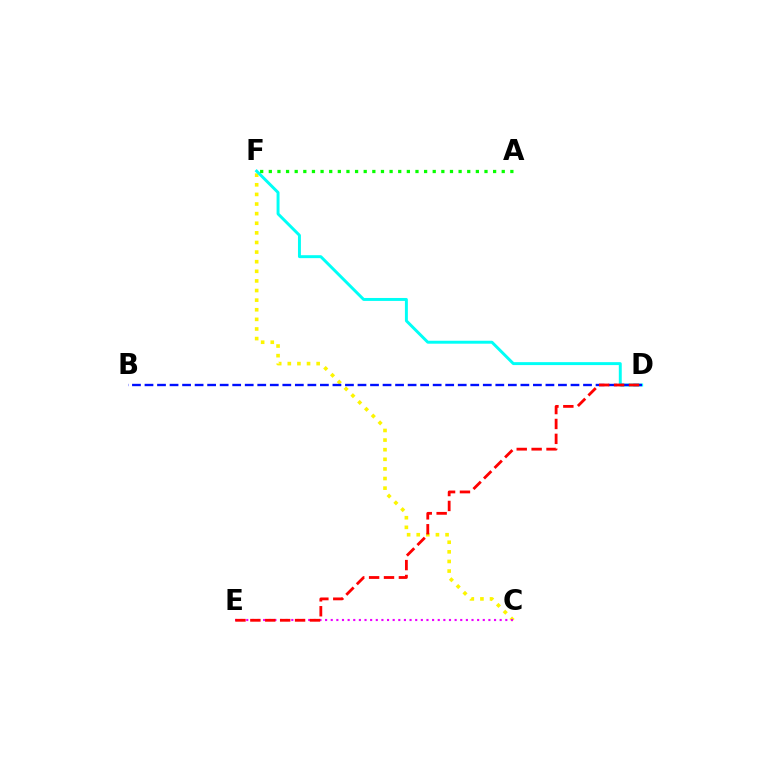{('C', 'F'): [{'color': '#fcf500', 'line_style': 'dotted', 'thickness': 2.61}], ('C', 'E'): [{'color': '#ee00ff', 'line_style': 'dotted', 'thickness': 1.53}], ('D', 'F'): [{'color': '#00fff6', 'line_style': 'solid', 'thickness': 2.12}], ('B', 'D'): [{'color': '#0010ff', 'line_style': 'dashed', 'thickness': 1.7}], ('A', 'F'): [{'color': '#08ff00', 'line_style': 'dotted', 'thickness': 2.34}], ('D', 'E'): [{'color': '#ff0000', 'line_style': 'dashed', 'thickness': 2.02}]}